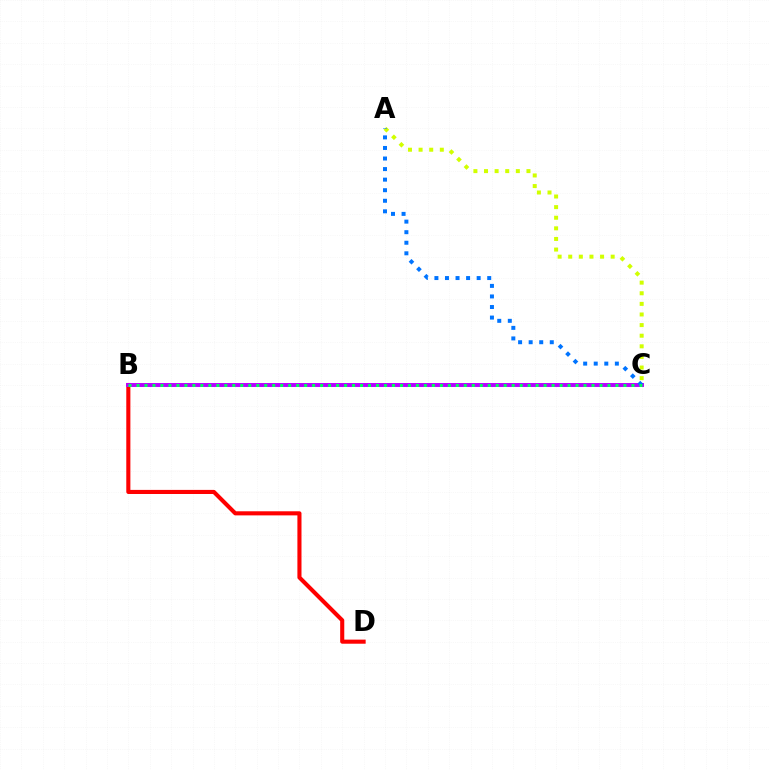{('B', 'D'): [{'color': '#ff0000', 'line_style': 'solid', 'thickness': 2.95}], ('A', 'C'): [{'color': '#d1ff00', 'line_style': 'dotted', 'thickness': 2.88}, {'color': '#0074ff', 'line_style': 'dotted', 'thickness': 2.87}], ('B', 'C'): [{'color': '#b900ff', 'line_style': 'solid', 'thickness': 2.84}, {'color': '#00ff5c', 'line_style': 'dotted', 'thickness': 2.17}]}